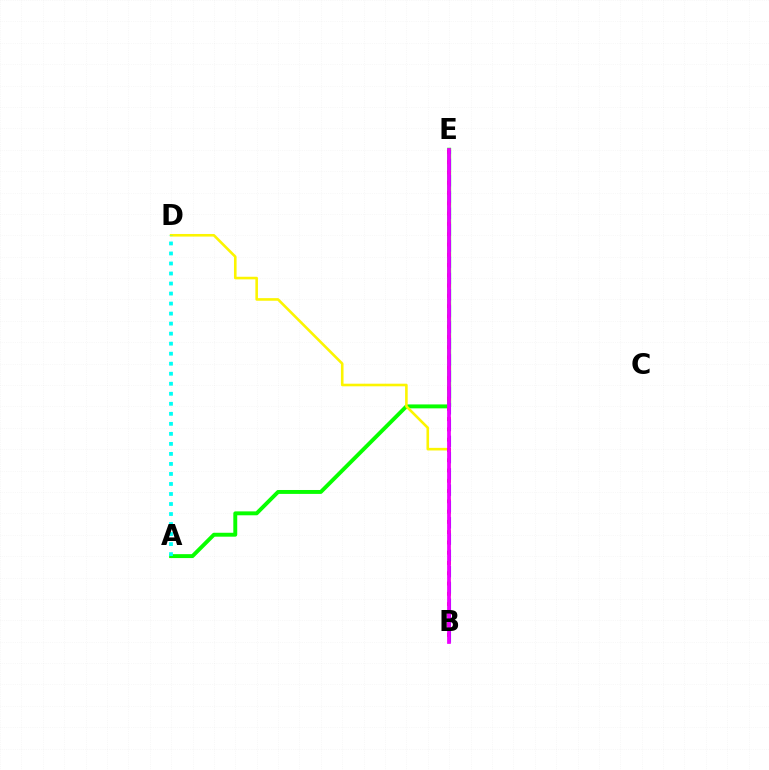{('A', 'E'): [{'color': '#08ff00', 'line_style': 'solid', 'thickness': 2.82}], ('B', 'D'): [{'color': '#fcf500', 'line_style': 'solid', 'thickness': 1.87}], ('B', 'E'): [{'color': '#ff0000', 'line_style': 'dotted', 'thickness': 2.79}, {'color': '#0010ff', 'line_style': 'dashed', 'thickness': 2.21}, {'color': '#ee00ff', 'line_style': 'solid', 'thickness': 2.69}], ('A', 'D'): [{'color': '#00fff6', 'line_style': 'dotted', 'thickness': 2.72}]}